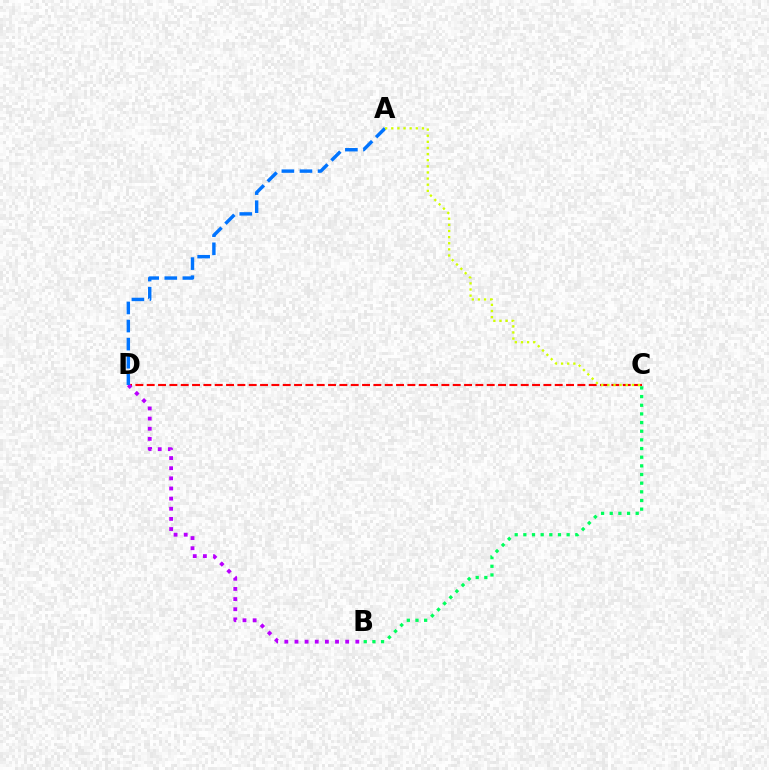{('C', 'D'): [{'color': '#ff0000', 'line_style': 'dashed', 'thickness': 1.54}], ('B', 'D'): [{'color': '#b900ff', 'line_style': 'dotted', 'thickness': 2.75}], ('B', 'C'): [{'color': '#00ff5c', 'line_style': 'dotted', 'thickness': 2.35}], ('A', 'D'): [{'color': '#0074ff', 'line_style': 'dashed', 'thickness': 2.46}], ('A', 'C'): [{'color': '#d1ff00', 'line_style': 'dotted', 'thickness': 1.66}]}